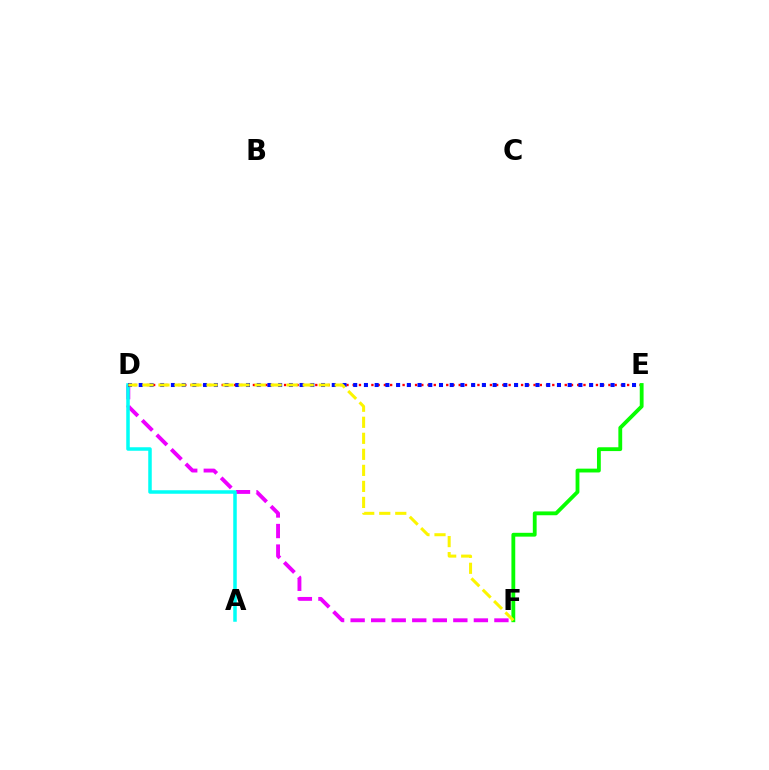{('D', 'F'): [{'color': '#ee00ff', 'line_style': 'dashed', 'thickness': 2.79}, {'color': '#fcf500', 'line_style': 'dashed', 'thickness': 2.18}], ('A', 'D'): [{'color': '#00fff6', 'line_style': 'solid', 'thickness': 2.53}], ('D', 'E'): [{'color': '#ff0000', 'line_style': 'dotted', 'thickness': 1.69}, {'color': '#0010ff', 'line_style': 'dotted', 'thickness': 2.91}], ('E', 'F'): [{'color': '#08ff00', 'line_style': 'solid', 'thickness': 2.75}]}